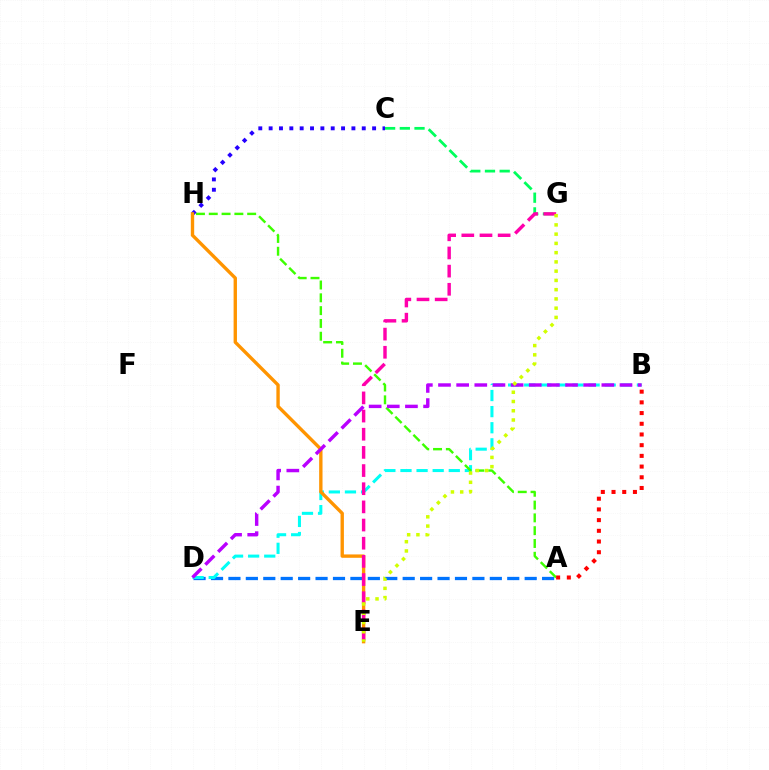{('A', 'D'): [{'color': '#0074ff', 'line_style': 'dashed', 'thickness': 2.37}], ('B', 'D'): [{'color': '#00fff6', 'line_style': 'dashed', 'thickness': 2.19}, {'color': '#b900ff', 'line_style': 'dashed', 'thickness': 2.47}], ('A', 'H'): [{'color': '#3dff00', 'line_style': 'dashed', 'thickness': 1.74}], ('C', 'H'): [{'color': '#2500ff', 'line_style': 'dotted', 'thickness': 2.81}], ('E', 'H'): [{'color': '#ff9400', 'line_style': 'solid', 'thickness': 2.42}], ('C', 'G'): [{'color': '#00ff5c', 'line_style': 'dashed', 'thickness': 2.0}], ('E', 'G'): [{'color': '#ff00ac', 'line_style': 'dashed', 'thickness': 2.47}, {'color': '#d1ff00', 'line_style': 'dotted', 'thickness': 2.51}], ('A', 'B'): [{'color': '#ff0000', 'line_style': 'dotted', 'thickness': 2.91}]}